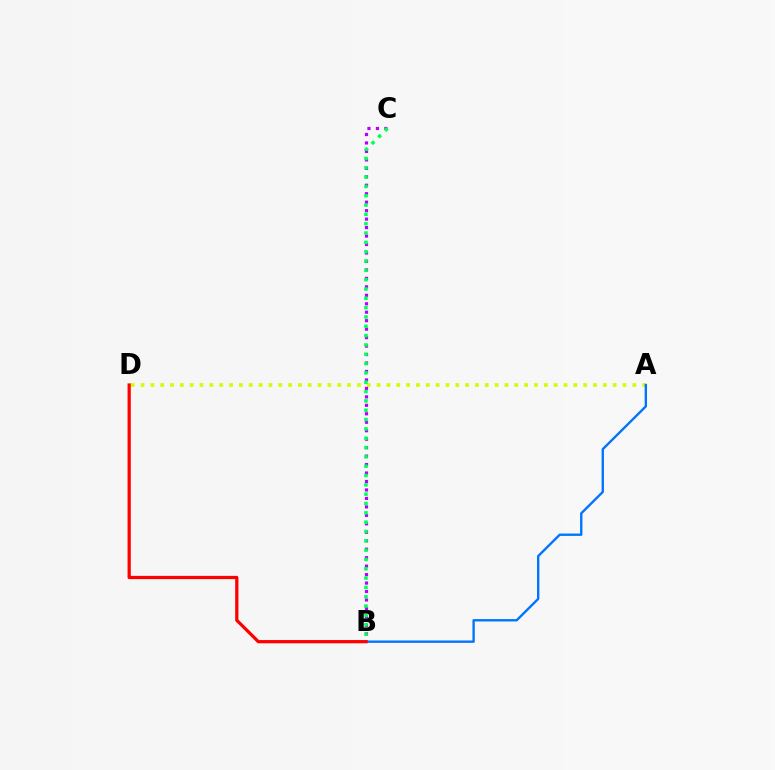{('A', 'D'): [{'color': '#d1ff00', 'line_style': 'dotted', 'thickness': 2.67}], ('A', 'B'): [{'color': '#0074ff', 'line_style': 'solid', 'thickness': 1.7}], ('B', 'C'): [{'color': '#b900ff', 'line_style': 'dotted', 'thickness': 2.3}, {'color': '#00ff5c', 'line_style': 'dotted', 'thickness': 2.53}], ('B', 'D'): [{'color': '#ff0000', 'line_style': 'solid', 'thickness': 2.33}]}